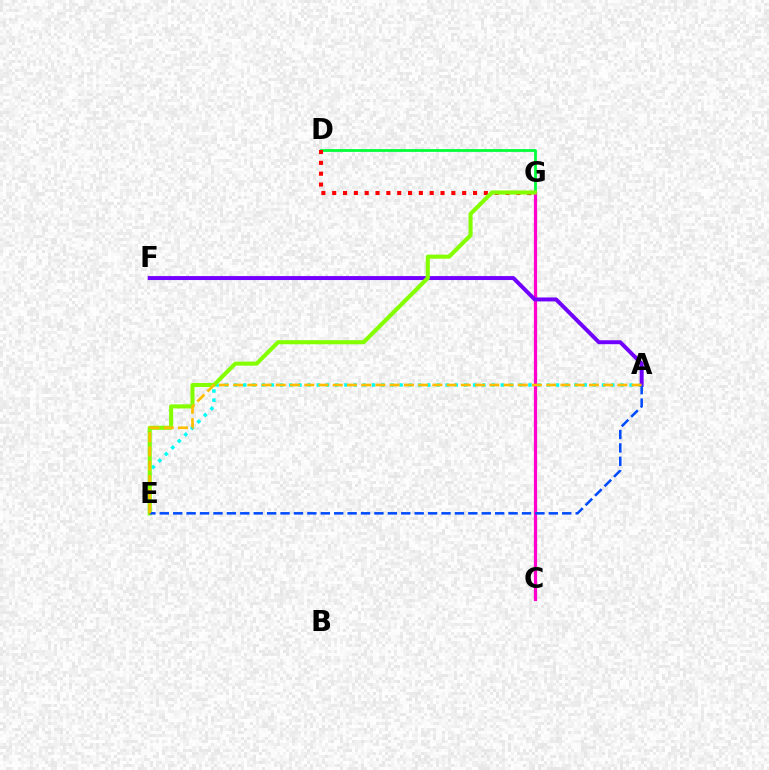{('D', 'G'): [{'color': '#00ff39', 'line_style': 'solid', 'thickness': 1.98}, {'color': '#ff0000', 'line_style': 'dotted', 'thickness': 2.94}], ('A', 'E'): [{'color': '#00fff6', 'line_style': 'dotted', 'thickness': 2.5}, {'color': '#004bff', 'line_style': 'dashed', 'thickness': 1.82}, {'color': '#ffbd00', 'line_style': 'dashed', 'thickness': 1.93}], ('C', 'G'): [{'color': '#ff00cf', 'line_style': 'solid', 'thickness': 2.32}], ('A', 'F'): [{'color': '#7200ff', 'line_style': 'solid', 'thickness': 2.85}], ('E', 'G'): [{'color': '#84ff00', 'line_style': 'solid', 'thickness': 2.93}]}